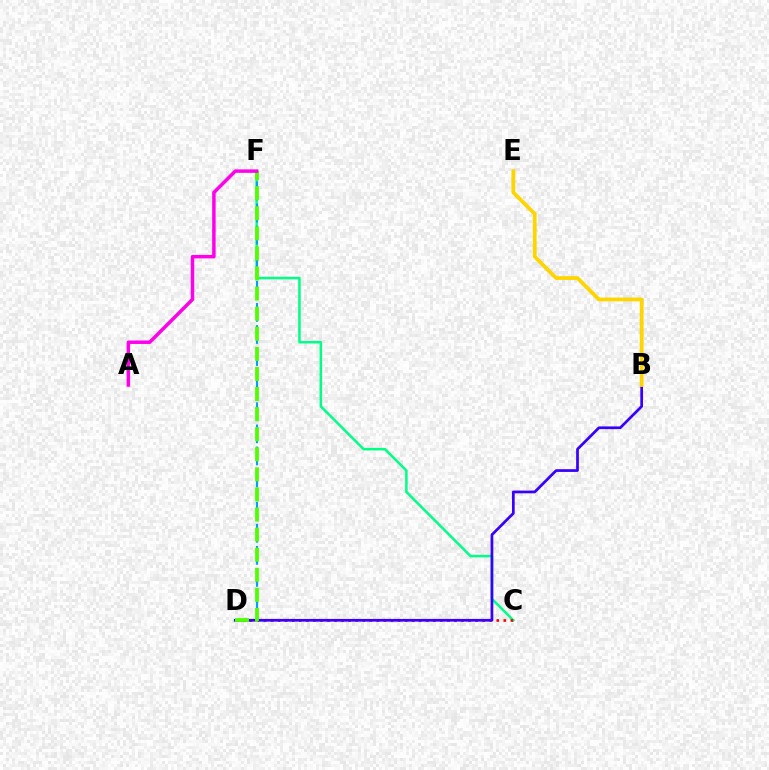{('C', 'F'): [{'color': '#00ff86', 'line_style': 'solid', 'thickness': 1.81}], ('D', 'F'): [{'color': '#009eff', 'line_style': 'dashed', 'thickness': 1.5}, {'color': '#4fff00', 'line_style': 'dashed', 'thickness': 2.73}], ('C', 'D'): [{'color': '#ff0000', 'line_style': 'dotted', 'thickness': 1.92}], ('B', 'D'): [{'color': '#3700ff', 'line_style': 'solid', 'thickness': 1.96}], ('B', 'E'): [{'color': '#ffd500', 'line_style': 'solid', 'thickness': 2.71}], ('A', 'F'): [{'color': '#ff00ed', 'line_style': 'solid', 'thickness': 2.5}]}